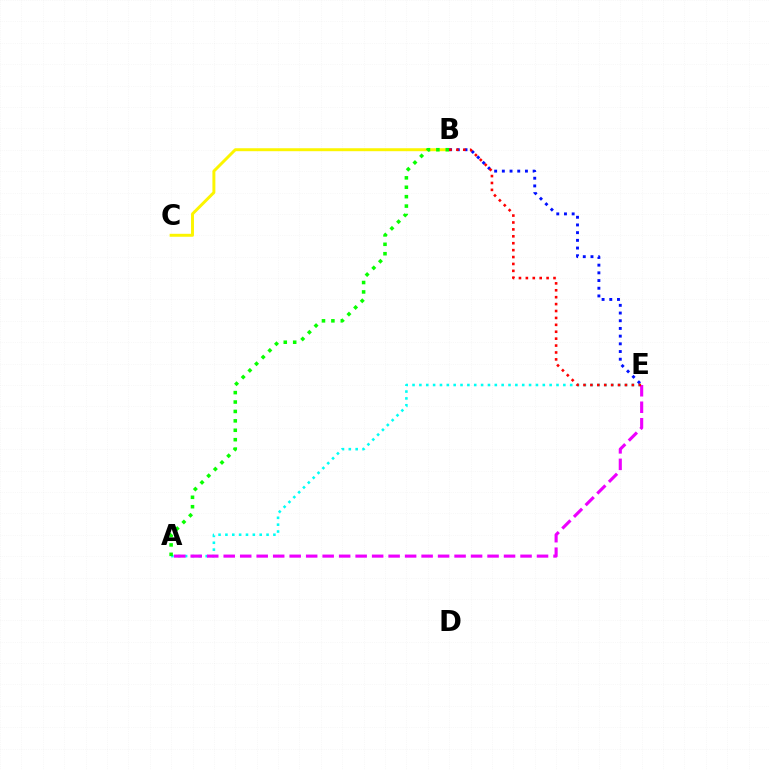{('B', 'C'): [{'color': '#fcf500', 'line_style': 'solid', 'thickness': 2.13}], ('A', 'E'): [{'color': '#00fff6', 'line_style': 'dotted', 'thickness': 1.86}, {'color': '#ee00ff', 'line_style': 'dashed', 'thickness': 2.24}], ('B', 'E'): [{'color': '#0010ff', 'line_style': 'dotted', 'thickness': 2.09}, {'color': '#ff0000', 'line_style': 'dotted', 'thickness': 1.88}], ('A', 'B'): [{'color': '#08ff00', 'line_style': 'dotted', 'thickness': 2.56}]}